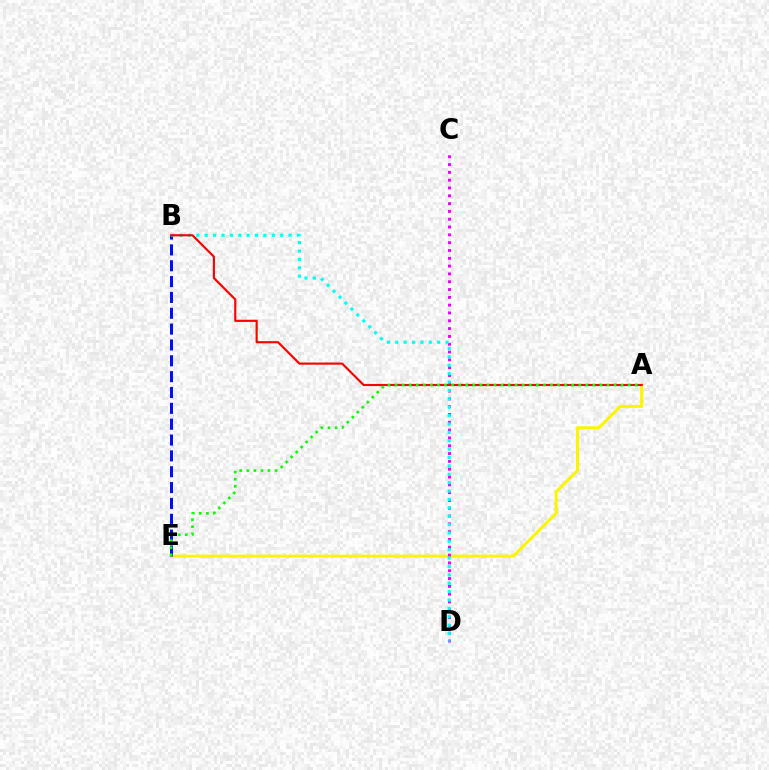{('A', 'E'): [{'color': '#fcf500', 'line_style': 'solid', 'thickness': 2.17}, {'color': '#08ff00', 'line_style': 'dotted', 'thickness': 1.92}], ('C', 'D'): [{'color': '#ee00ff', 'line_style': 'dotted', 'thickness': 2.12}], ('B', 'E'): [{'color': '#0010ff', 'line_style': 'dashed', 'thickness': 2.15}], ('B', 'D'): [{'color': '#00fff6', 'line_style': 'dotted', 'thickness': 2.28}], ('A', 'B'): [{'color': '#ff0000', 'line_style': 'solid', 'thickness': 1.55}]}